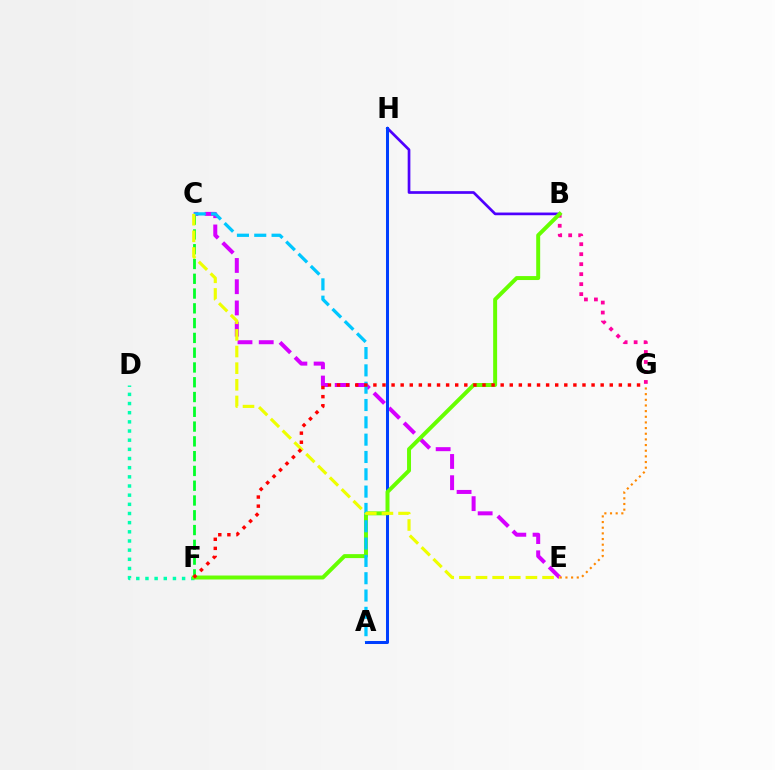{('D', 'F'): [{'color': '#00ffaf', 'line_style': 'dotted', 'thickness': 2.49}], ('B', 'G'): [{'color': '#ff00a0', 'line_style': 'dotted', 'thickness': 2.71}], ('B', 'H'): [{'color': '#4f00ff', 'line_style': 'solid', 'thickness': 1.94}], ('C', 'F'): [{'color': '#00ff27', 'line_style': 'dashed', 'thickness': 2.01}], ('C', 'E'): [{'color': '#d600ff', 'line_style': 'dashed', 'thickness': 2.88}, {'color': '#eeff00', 'line_style': 'dashed', 'thickness': 2.26}], ('E', 'G'): [{'color': '#ff8800', 'line_style': 'dotted', 'thickness': 1.54}], ('A', 'H'): [{'color': '#003fff', 'line_style': 'solid', 'thickness': 2.17}], ('B', 'F'): [{'color': '#66ff00', 'line_style': 'solid', 'thickness': 2.85}], ('A', 'C'): [{'color': '#00c7ff', 'line_style': 'dashed', 'thickness': 2.35}], ('F', 'G'): [{'color': '#ff0000', 'line_style': 'dotted', 'thickness': 2.47}]}